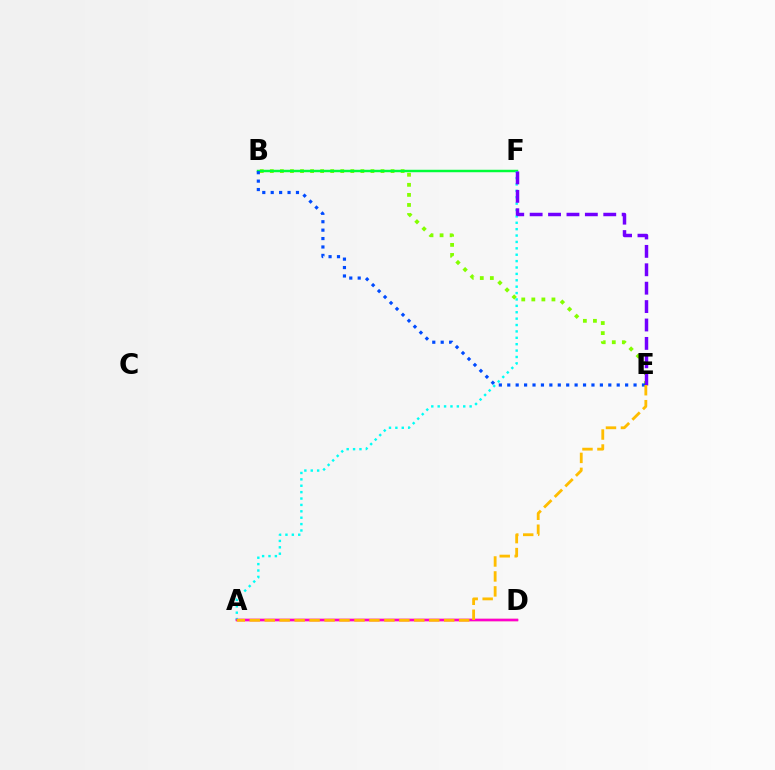{('B', 'E'): [{'color': '#84ff00', 'line_style': 'dotted', 'thickness': 2.73}, {'color': '#004bff', 'line_style': 'dotted', 'thickness': 2.29}], ('A', 'D'): [{'color': '#ff0000', 'line_style': 'solid', 'thickness': 1.59}, {'color': '#ff00cf', 'line_style': 'solid', 'thickness': 1.8}], ('B', 'F'): [{'color': '#00ff39', 'line_style': 'solid', 'thickness': 1.77}], ('A', 'F'): [{'color': '#00fff6', 'line_style': 'dotted', 'thickness': 1.74}], ('E', 'F'): [{'color': '#7200ff', 'line_style': 'dashed', 'thickness': 2.5}], ('A', 'E'): [{'color': '#ffbd00', 'line_style': 'dashed', 'thickness': 2.03}]}